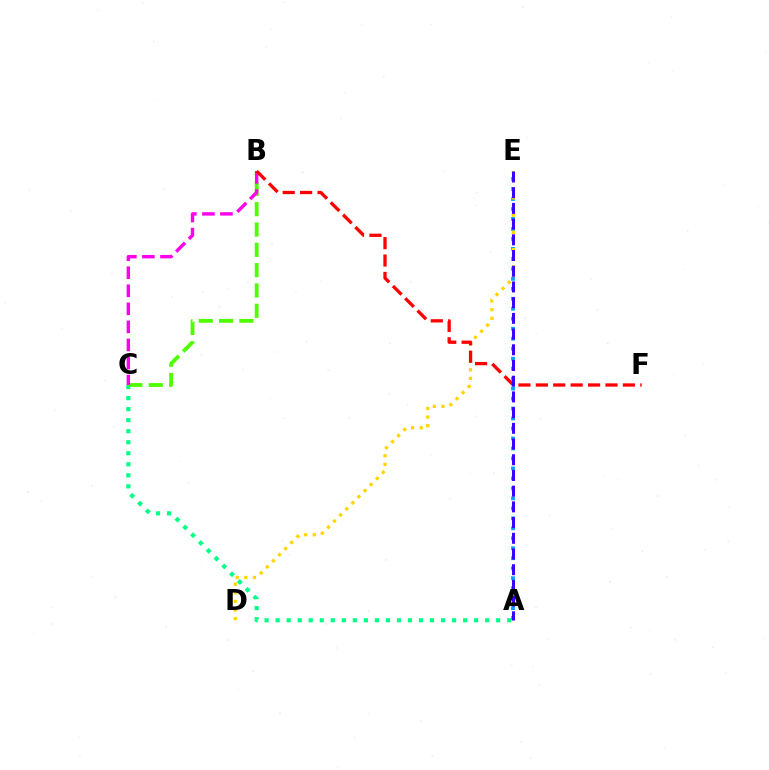{('A', 'E'): [{'color': '#009eff', 'line_style': 'dotted', 'thickness': 2.71}, {'color': '#3700ff', 'line_style': 'dashed', 'thickness': 2.13}], ('A', 'C'): [{'color': '#00ff86', 'line_style': 'dotted', 'thickness': 3.0}], ('B', 'C'): [{'color': '#4fff00', 'line_style': 'dashed', 'thickness': 2.76}, {'color': '#ff00ed', 'line_style': 'dashed', 'thickness': 2.45}], ('D', 'E'): [{'color': '#ffd500', 'line_style': 'dotted', 'thickness': 2.34}], ('B', 'F'): [{'color': '#ff0000', 'line_style': 'dashed', 'thickness': 2.36}]}